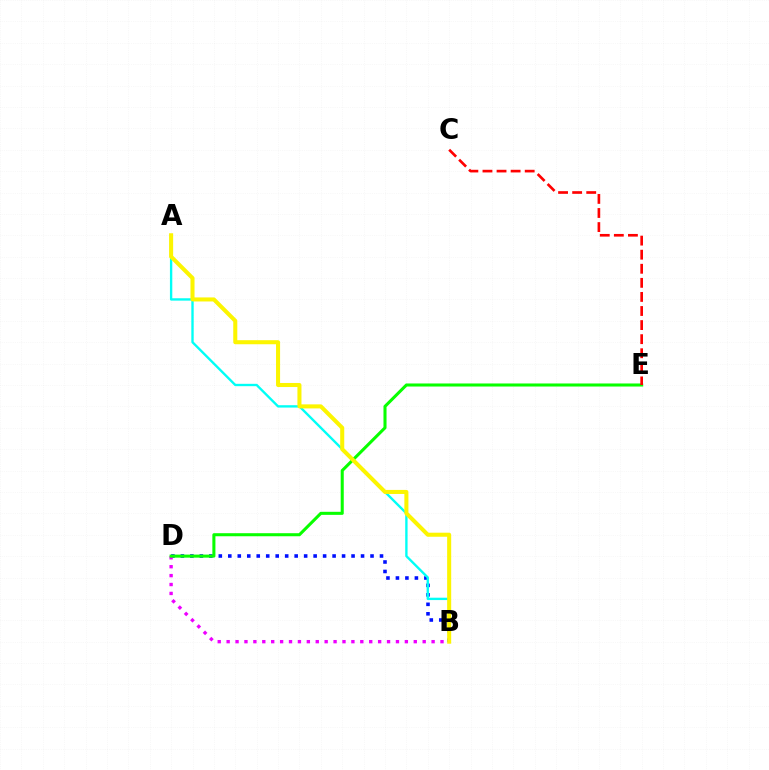{('B', 'D'): [{'color': '#0010ff', 'line_style': 'dotted', 'thickness': 2.58}, {'color': '#ee00ff', 'line_style': 'dotted', 'thickness': 2.42}], ('A', 'B'): [{'color': '#00fff6', 'line_style': 'solid', 'thickness': 1.7}, {'color': '#fcf500', 'line_style': 'solid', 'thickness': 2.91}], ('D', 'E'): [{'color': '#08ff00', 'line_style': 'solid', 'thickness': 2.2}], ('C', 'E'): [{'color': '#ff0000', 'line_style': 'dashed', 'thickness': 1.91}]}